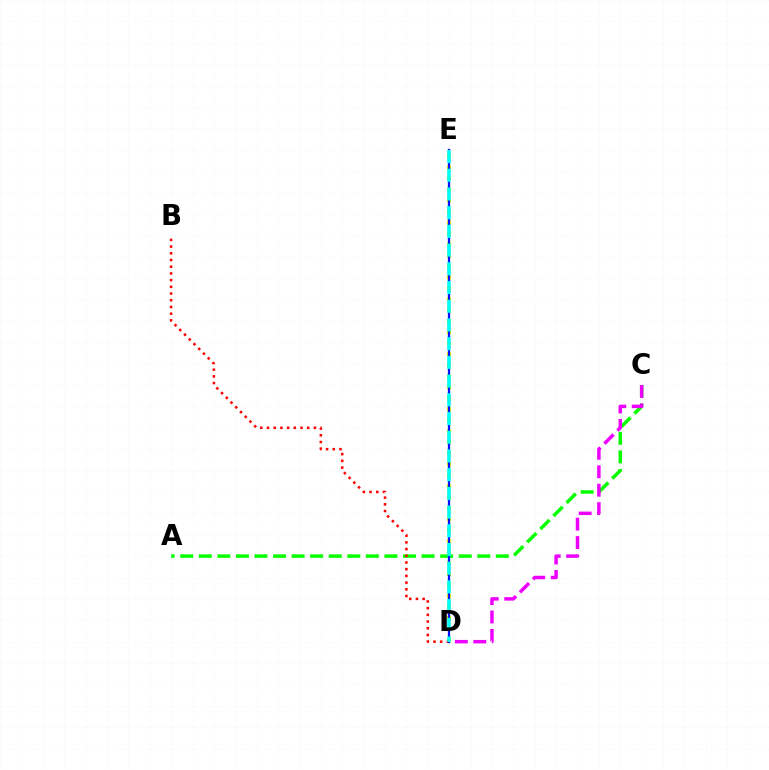{('D', 'E'): [{'color': '#fcf500', 'line_style': 'dotted', 'thickness': 2.98}, {'color': '#0010ff', 'line_style': 'solid', 'thickness': 1.63}, {'color': '#00fff6', 'line_style': 'dashed', 'thickness': 2.54}], ('A', 'C'): [{'color': '#08ff00', 'line_style': 'dashed', 'thickness': 2.52}], ('B', 'D'): [{'color': '#ff0000', 'line_style': 'dotted', 'thickness': 1.82}], ('C', 'D'): [{'color': '#ee00ff', 'line_style': 'dashed', 'thickness': 2.5}]}